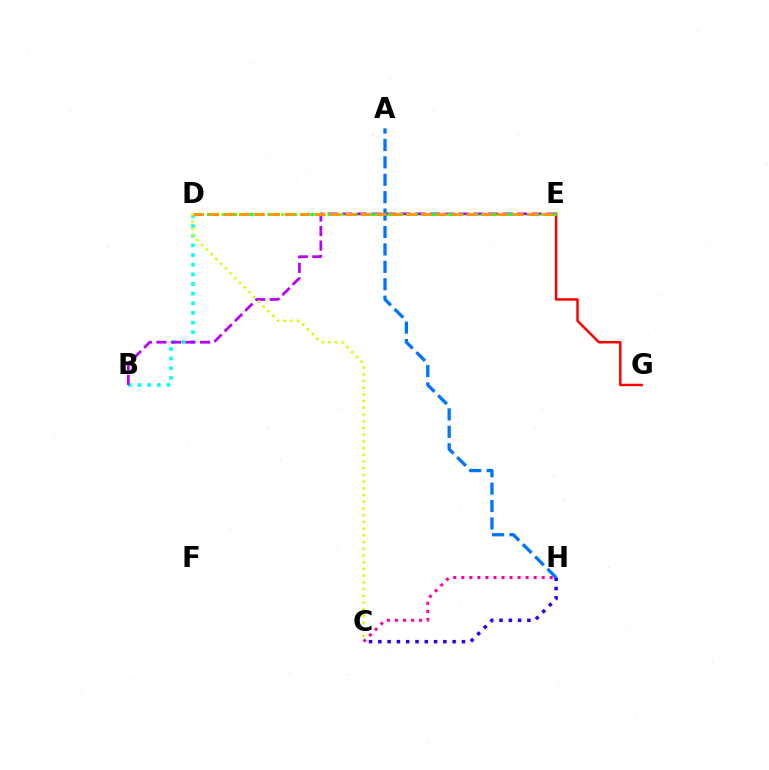{('B', 'D'): [{'color': '#00fff6', 'line_style': 'dotted', 'thickness': 2.62}], ('B', 'E'): [{'color': '#b900ff', 'line_style': 'dashed', 'thickness': 1.98}], ('A', 'H'): [{'color': '#0074ff', 'line_style': 'dashed', 'thickness': 2.37}], ('E', 'G'): [{'color': '#ff0000', 'line_style': 'solid', 'thickness': 1.78}], ('C', 'H'): [{'color': '#ff00ac', 'line_style': 'dotted', 'thickness': 2.19}, {'color': '#2500ff', 'line_style': 'dotted', 'thickness': 2.52}], ('D', 'E'): [{'color': '#00ff5c', 'line_style': 'dotted', 'thickness': 2.35}, {'color': '#3dff00', 'line_style': 'dotted', 'thickness': 1.81}, {'color': '#ff9400', 'line_style': 'dashed', 'thickness': 2.06}], ('C', 'D'): [{'color': '#d1ff00', 'line_style': 'dotted', 'thickness': 1.82}]}